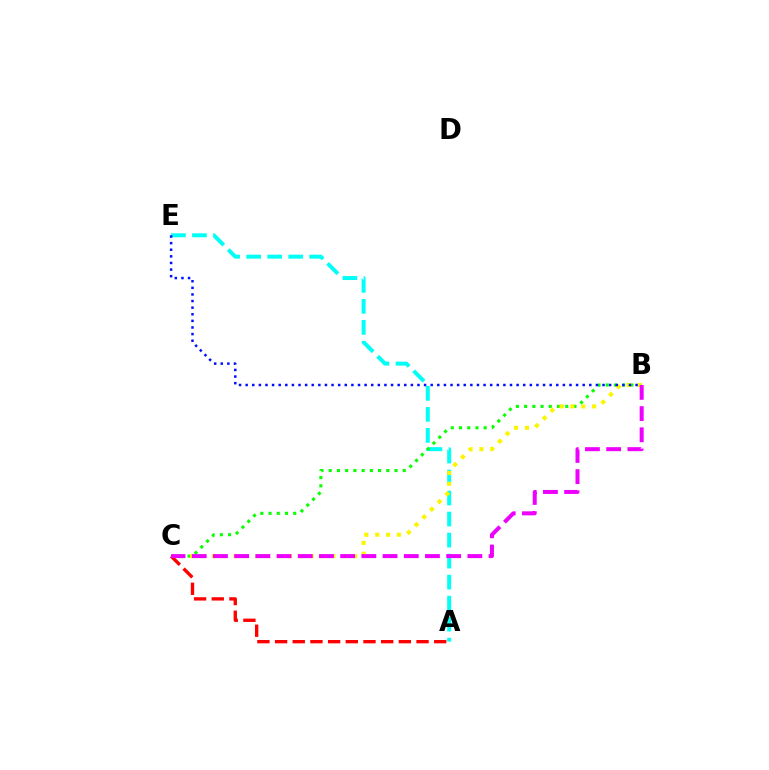{('A', 'E'): [{'color': '#00fff6', 'line_style': 'dashed', 'thickness': 2.86}], ('B', 'C'): [{'color': '#08ff00', 'line_style': 'dotted', 'thickness': 2.23}, {'color': '#fcf500', 'line_style': 'dotted', 'thickness': 2.95}, {'color': '#ee00ff', 'line_style': 'dashed', 'thickness': 2.88}], ('B', 'E'): [{'color': '#0010ff', 'line_style': 'dotted', 'thickness': 1.8}], ('A', 'C'): [{'color': '#ff0000', 'line_style': 'dashed', 'thickness': 2.4}]}